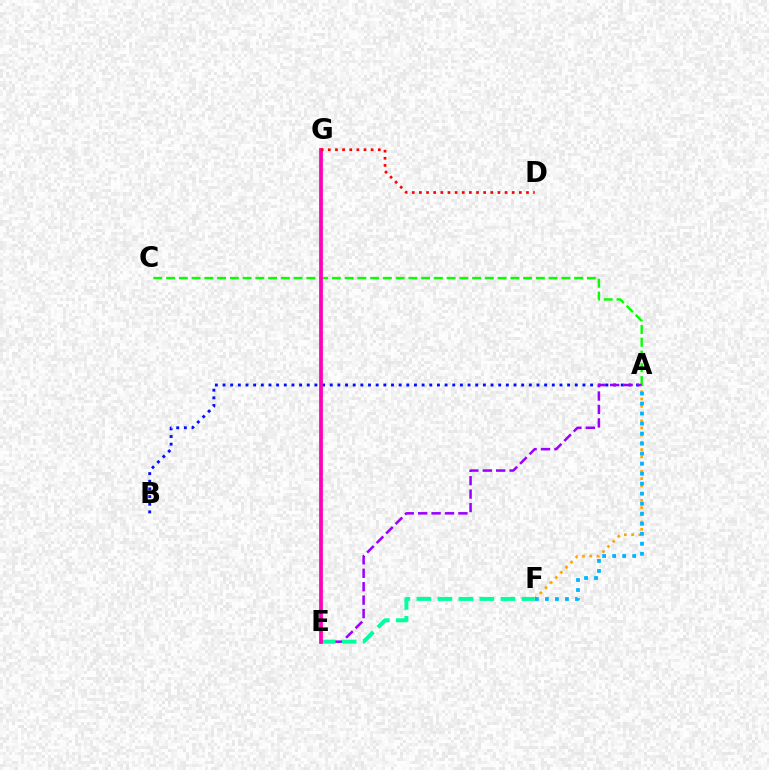{('A', 'B'): [{'color': '#0010ff', 'line_style': 'dotted', 'thickness': 2.08}], ('A', 'C'): [{'color': '#08ff00', 'line_style': 'dashed', 'thickness': 1.73}], ('A', 'F'): [{'color': '#ffa500', 'line_style': 'dotted', 'thickness': 1.97}, {'color': '#00b5ff', 'line_style': 'dotted', 'thickness': 2.72}], ('A', 'E'): [{'color': '#9b00ff', 'line_style': 'dashed', 'thickness': 1.82}], ('E', 'G'): [{'color': '#b3ff00', 'line_style': 'dotted', 'thickness': 1.89}, {'color': '#ff00bd', 'line_style': 'solid', 'thickness': 2.7}], ('E', 'F'): [{'color': '#00ff9d', 'line_style': 'dashed', 'thickness': 2.85}], ('D', 'G'): [{'color': '#ff0000', 'line_style': 'dotted', 'thickness': 1.94}]}